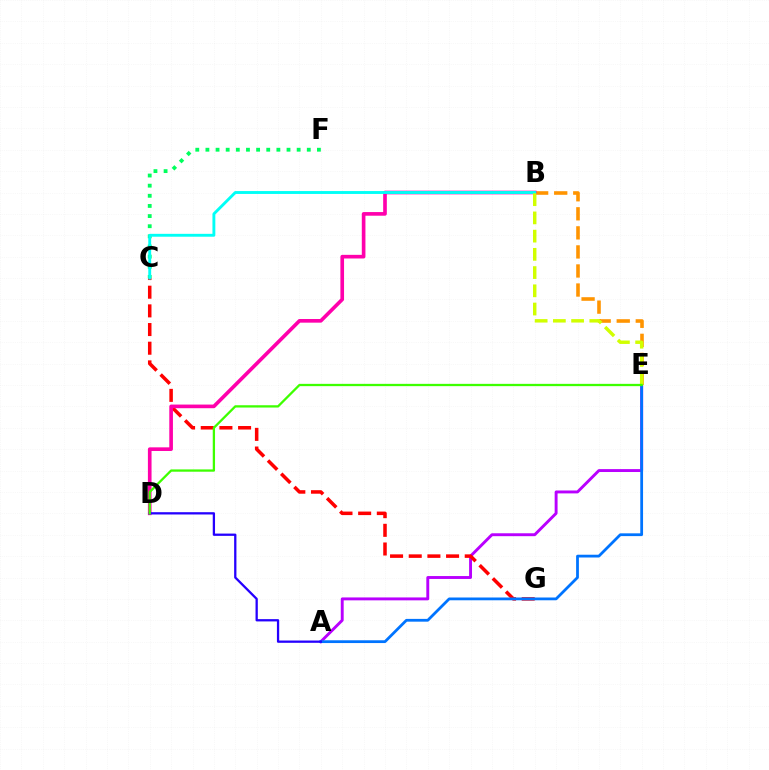{('C', 'F'): [{'color': '#00ff5c', 'line_style': 'dotted', 'thickness': 2.75}], ('A', 'E'): [{'color': '#b900ff', 'line_style': 'solid', 'thickness': 2.09}, {'color': '#0074ff', 'line_style': 'solid', 'thickness': 2.0}], ('C', 'G'): [{'color': '#ff0000', 'line_style': 'dashed', 'thickness': 2.54}], ('B', 'E'): [{'color': '#ff9400', 'line_style': 'dashed', 'thickness': 2.59}, {'color': '#d1ff00', 'line_style': 'dashed', 'thickness': 2.48}], ('B', 'D'): [{'color': '#ff00ac', 'line_style': 'solid', 'thickness': 2.62}], ('B', 'C'): [{'color': '#00fff6', 'line_style': 'solid', 'thickness': 2.08}], ('A', 'D'): [{'color': '#2500ff', 'line_style': 'solid', 'thickness': 1.64}], ('D', 'E'): [{'color': '#3dff00', 'line_style': 'solid', 'thickness': 1.65}]}